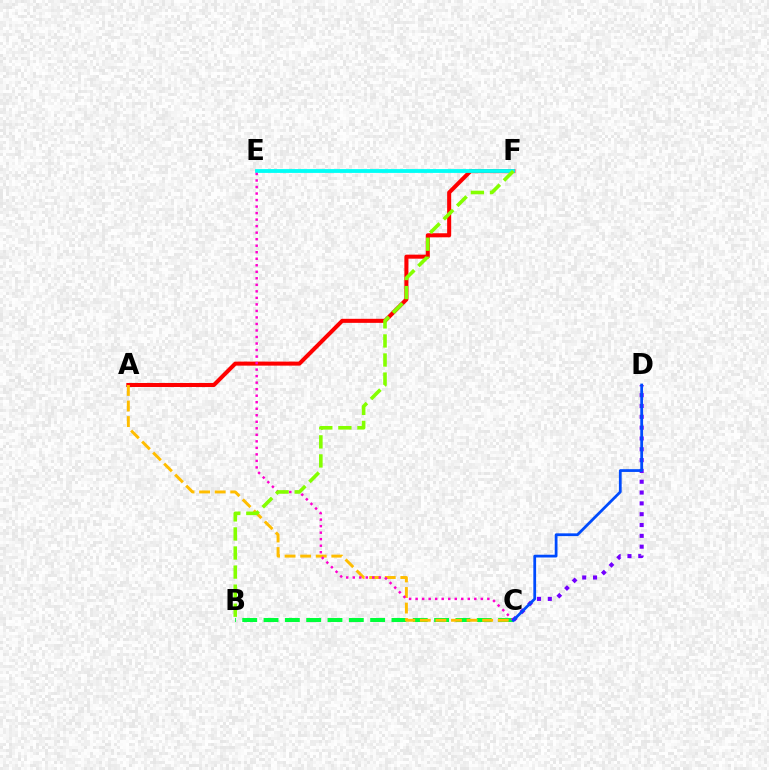{('A', 'F'): [{'color': '#ff0000', 'line_style': 'solid', 'thickness': 2.91}], ('B', 'C'): [{'color': '#00ff39', 'line_style': 'dashed', 'thickness': 2.9}], ('A', 'C'): [{'color': '#ffbd00', 'line_style': 'dashed', 'thickness': 2.12}], ('E', 'F'): [{'color': '#00fff6', 'line_style': 'solid', 'thickness': 2.74}], ('C', 'E'): [{'color': '#ff00cf', 'line_style': 'dotted', 'thickness': 1.77}], ('B', 'F'): [{'color': '#84ff00', 'line_style': 'dashed', 'thickness': 2.59}], ('C', 'D'): [{'color': '#7200ff', 'line_style': 'dotted', 'thickness': 2.94}, {'color': '#004bff', 'line_style': 'solid', 'thickness': 1.99}]}